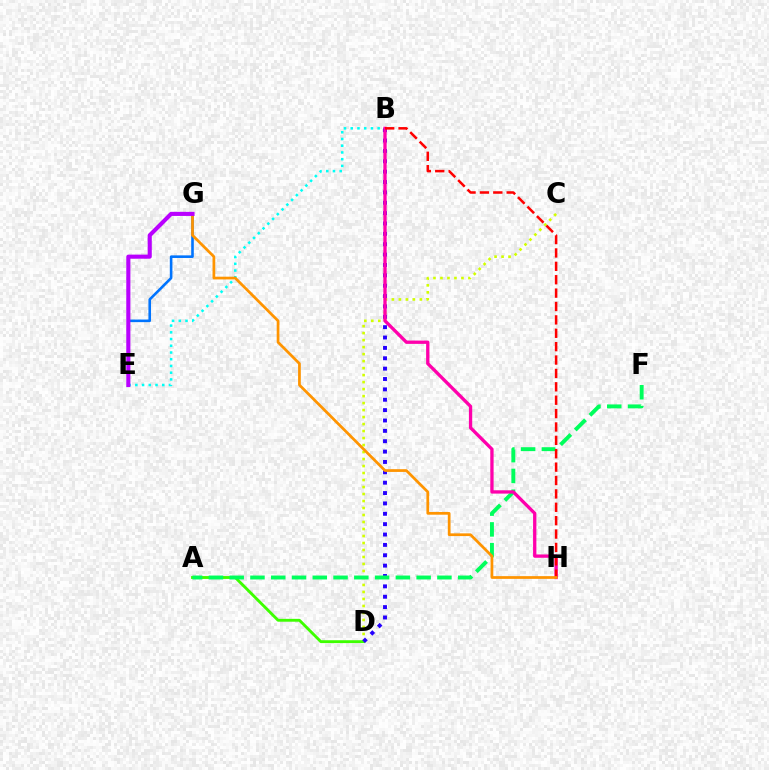{('C', 'D'): [{'color': '#d1ff00', 'line_style': 'dotted', 'thickness': 1.9}], ('E', 'G'): [{'color': '#0074ff', 'line_style': 'solid', 'thickness': 1.87}, {'color': '#b900ff', 'line_style': 'solid', 'thickness': 2.96}], ('A', 'D'): [{'color': '#3dff00', 'line_style': 'solid', 'thickness': 2.06}], ('B', 'E'): [{'color': '#00fff6', 'line_style': 'dotted', 'thickness': 1.83}], ('B', 'D'): [{'color': '#2500ff', 'line_style': 'dotted', 'thickness': 2.82}], ('A', 'F'): [{'color': '#00ff5c', 'line_style': 'dashed', 'thickness': 2.82}], ('B', 'H'): [{'color': '#ff00ac', 'line_style': 'solid', 'thickness': 2.38}, {'color': '#ff0000', 'line_style': 'dashed', 'thickness': 1.82}], ('G', 'H'): [{'color': '#ff9400', 'line_style': 'solid', 'thickness': 1.97}]}